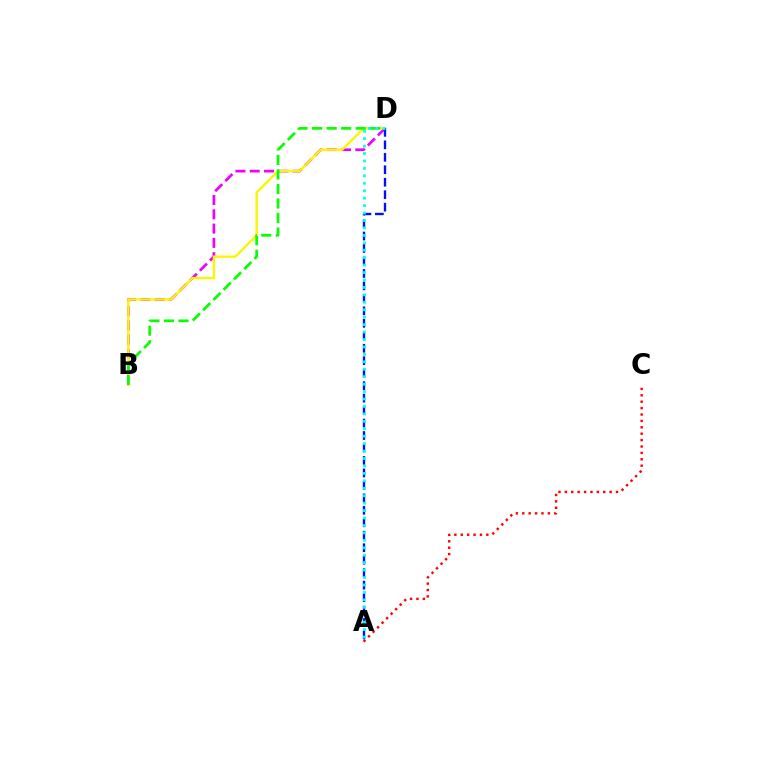{('A', 'C'): [{'color': '#ff0000', 'line_style': 'dotted', 'thickness': 1.74}], ('B', 'D'): [{'color': '#ee00ff', 'line_style': 'dashed', 'thickness': 1.94}, {'color': '#fcf500', 'line_style': 'solid', 'thickness': 1.71}, {'color': '#08ff00', 'line_style': 'dashed', 'thickness': 1.97}], ('A', 'D'): [{'color': '#0010ff', 'line_style': 'dashed', 'thickness': 1.69}, {'color': '#00fff6', 'line_style': 'dotted', 'thickness': 2.02}]}